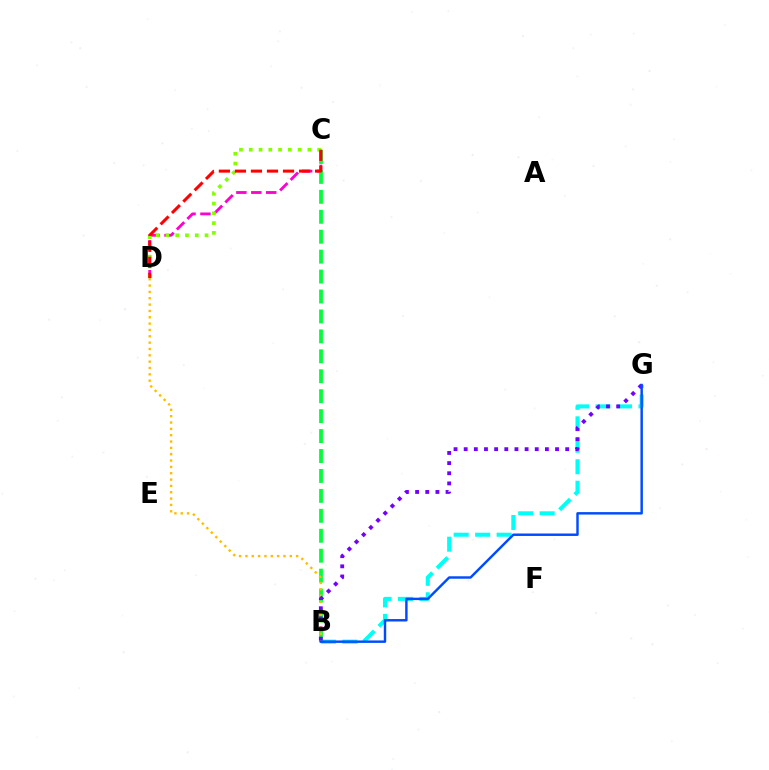{('C', 'D'): [{'color': '#ff00cf', 'line_style': 'dashed', 'thickness': 2.03}, {'color': '#84ff00', 'line_style': 'dotted', 'thickness': 2.66}, {'color': '#ff0000', 'line_style': 'dashed', 'thickness': 2.18}], ('B', 'C'): [{'color': '#00ff39', 'line_style': 'dashed', 'thickness': 2.71}], ('B', 'D'): [{'color': '#ffbd00', 'line_style': 'dotted', 'thickness': 1.72}], ('B', 'G'): [{'color': '#00fff6', 'line_style': 'dashed', 'thickness': 2.92}, {'color': '#7200ff', 'line_style': 'dotted', 'thickness': 2.76}, {'color': '#004bff', 'line_style': 'solid', 'thickness': 1.76}]}